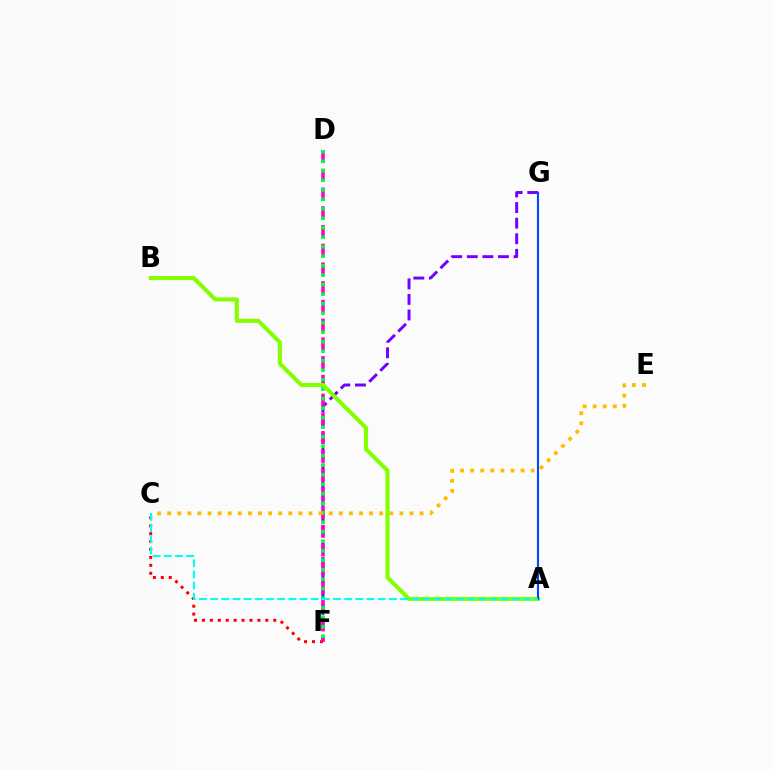{('F', 'G'): [{'color': '#7200ff', 'line_style': 'dashed', 'thickness': 2.12}], ('C', 'F'): [{'color': '#ff0000', 'line_style': 'dotted', 'thickness': 2.15}], ('D', 'F'): [{'color': '#ff00cf', 'line_style': 'dashed', 'thickness': 2.55}, {'color': '#00ff39', 'line_style': 'dotted', 'thickness': 2.58}], ('A', 'B'): [{'color': '#84ff00', 'line_style': 'solid', 'thickness': 2.95}], ('C', 'E'): [{'color': '#ffbd00', 'line_style': 'dotted', 'thickness': 2.74}], ('A', 'G'): [{'color': '#004bff', 'line_style': 'solid', 'thickness': 1.54}], ('A', 'C'): [{'color': '#00fff6', 'line_style': 'dashed', 'thickness': 1.52}]}